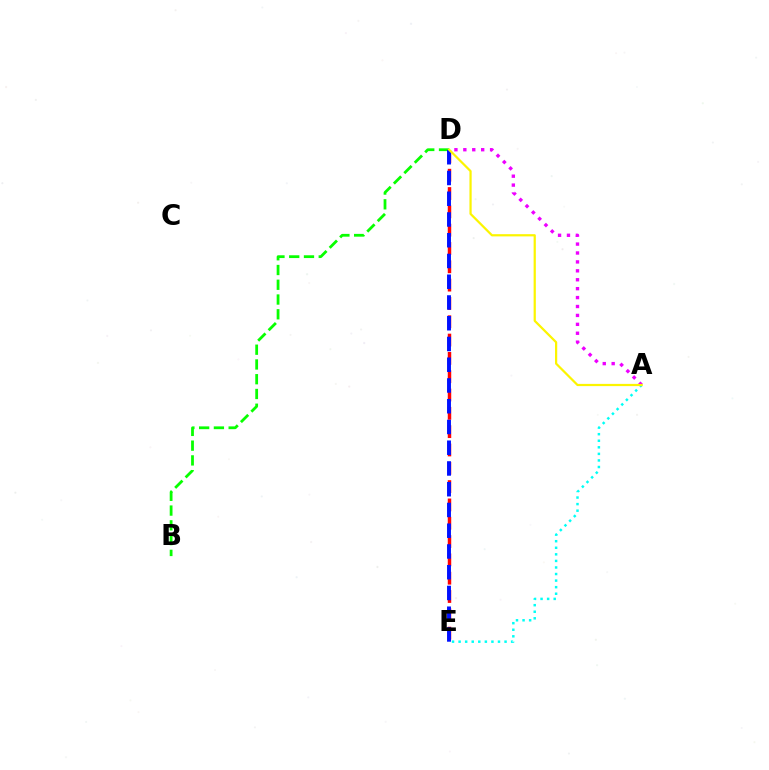{('B', 'D'): [{'color': '#08ff00', 'line_style': 'dashed', 'thickness': 2.0}], ('A', 'E'): [{'color': '#00fff6', 'line_style': 'dotted', 'thickness': 1.78}], ('D', 'E'): [{'color': '#ff0000', 'line_style': 'dashed', 'thickness': 2.49}, {'color': '#0010ff', 'line_style': 'dashed', 'thickness': 2.82}], ('A', 'D'): [{'color': '#ee00ff', 'line_style': 'dotted', 'thickness': 2.42}, {'color': '#fcf500', 'line_style': 'solid', 'thickness': 1.6}]}